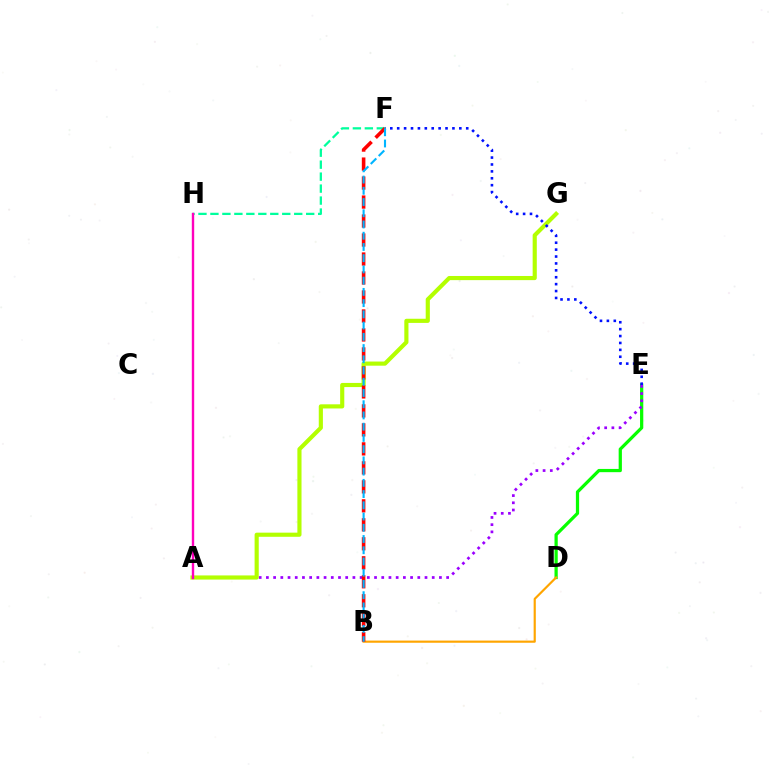{('F', 'H'): [{'color': '#00ff9d', 'line_style': 'dashed', 'thickness': 1.63}], ('D', 'E'): [{'color': '#08ff00', 'line_style': 'solid', 'thickness': 2.33}], ('A', 'E'): [{'color': '#9b00ff', 'line_style': 'dotted', 'thickness': 1.96}], ('A', 'G'): [{'color': '#b3ff00', 'line_style': 'solid', 'thickness': 2.98}], ('B', 'D'): [{'color': '#ffa500', 'line_style': 'solid', 'thickness': 1.56}], ('B', 'F'): [{'color': '#ff0000', 'line_style': 'dashed', 'thickness': 2.58}, {'color': '#00b5ff', 'line_style': 'dashed', 'thickness': 1.53}], ('E', 'F'): [{'color': '#0010ff', 'line_style': 'dotted', 'thickness': 1.88}], ('A', 'H'): [{'color': '#ff00bd', 'line_style': 'solid', 'thickness': 1.72}]}